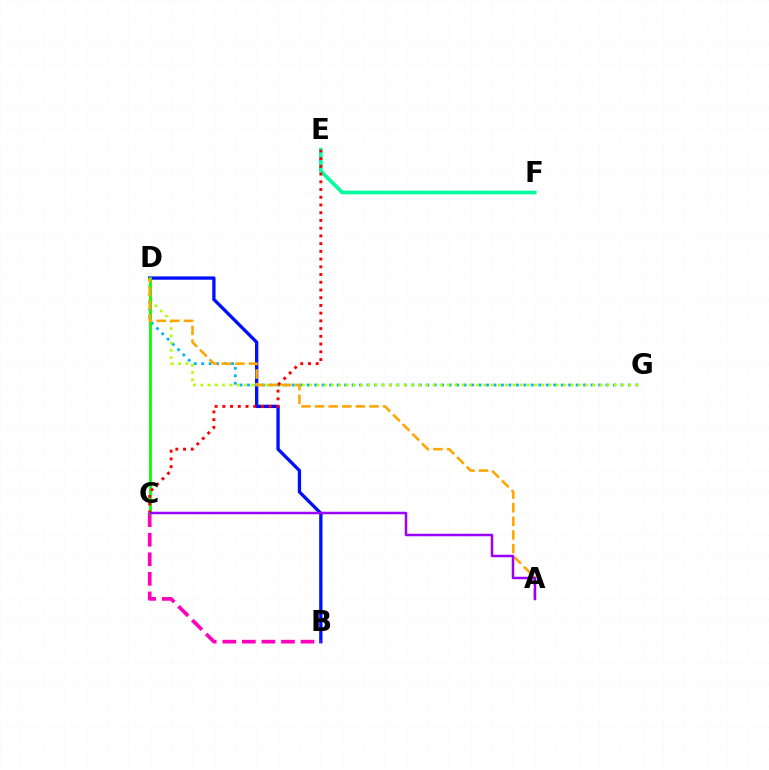{('B', 'D'): [{'color': '#0010ff', 'line_style': 'solid', 'thickness': 2.39}], ('D', 'G'): [{'color': '#00b5ff', 'line_style': 'dotted', 'thickness': 2.03}, {'color': '#b3ff00', 'line_style': 'dotted', 'thickness': 1.97}], ('B', 'C'): [{'color': '#ff00bd', 'line_style': 'dashed', 'thickness': 2.66}], ('E', 'F'): [{'color': '#00ff9d', 'line_style': 'solid', 'thickness': 2.62}], ('C', 'D'): [{'color': '#08ff00', 'line_style': 'solid', 'thickness': 2.02}], ('A', 'D'): [{'color': '#ffa500', 'line_style': 'dashed', 'thickness': 1.85}], ('C', 'E'): [{'color': '#ff0000', 'line_style': 'dotted', 'thickness': 2.1}], ('A', 'C'): [{'color': '#9b00ff', 'line_style': 'solid', 'thickness': 1.8}]}